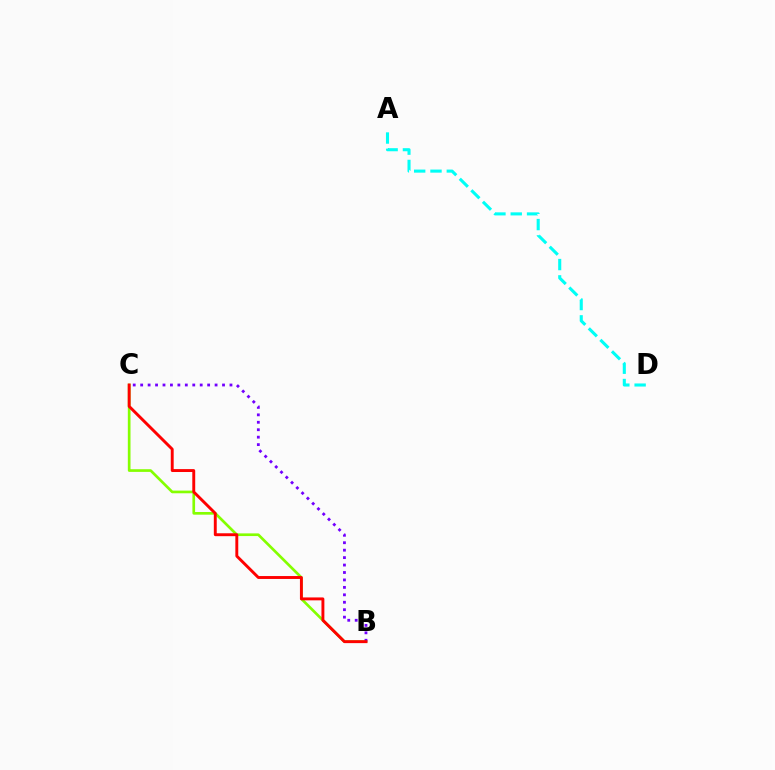{('B', 'C'): [{'color': '#84ff00', 'line_style': 'solid', 'thickness': 1.93}, {'color': '#7200ff', 'line_style': 'dotted', 'thickness': 2.02}, {'color': '#ff0000', 'line_style': 'solid', 'thickness': 2.09}], ('A', 'D'): [{'color': '#00fff6', 'line_style': 'dashed', 'thickness': 2.22}]}